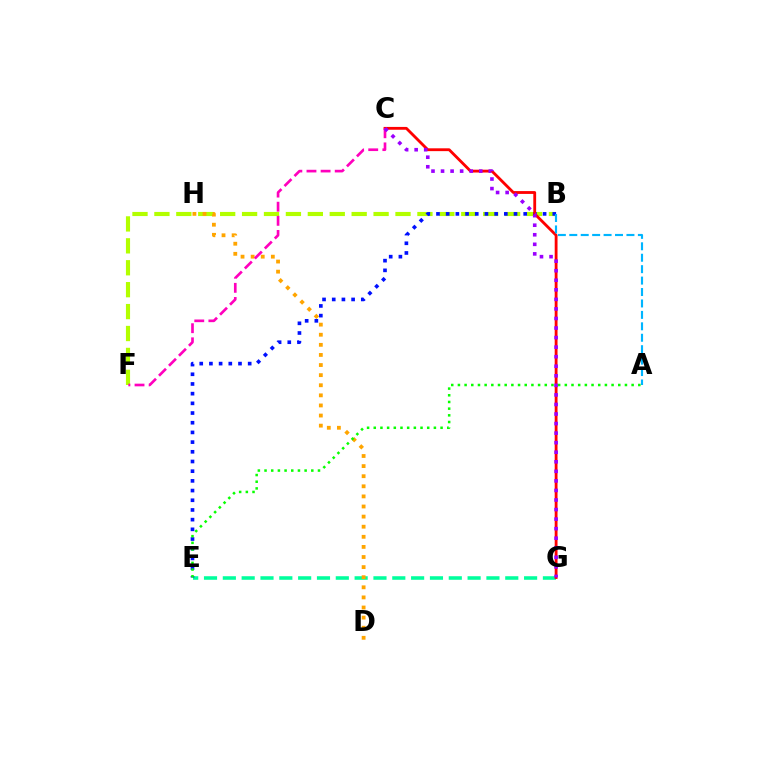{('E', 'G'): [{'color': '#00ff9d', 'line_style': 'dashed', 'thickness': 2.56}], ('B', 'F'): [{'color': '#b3ff00', 'line_style': 'dashed', 'thickness': 2.98}], ('B', 'E'): [{'color': '#0010ff', 'line_style': 'dotted', 'thickness': 2.63}], ('C', 'G'): [{'color': '#ff0000', 'line_style': 'solid', 'thickness': 2.03}, {'color': '#9b00ff', 'line_style': 'dotted', 'thickness': 2.6}], ('A', 'B'): [{'color': '#00b5ff', 'line_style': 'dashed', 'thickness': 1.55}], ('D', 'H'): [{'color': '#ffa500', 'line_style': 'dotted', 'thickness': 2.74}], ('C', 'F'): [{'color': '#ff00bd', 'line_style': 'dashed', 'thickness': 1.92}], ('A', 'E'): [{'color': '#08ff00', 'line_style': 'dotted', 'thickness': 1.82}]}